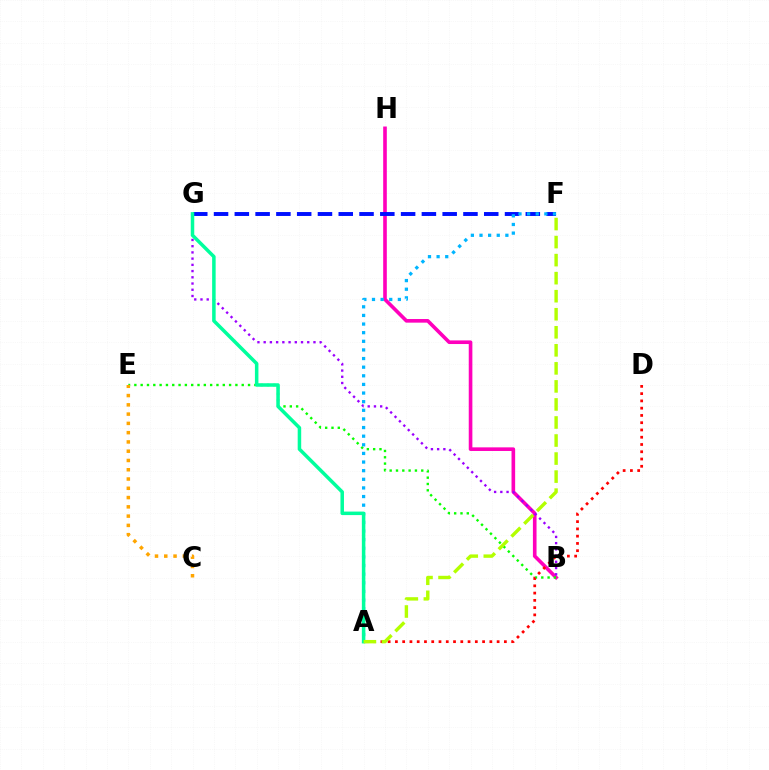{('B', 'H'): [{'color': '#ff00bd', 'line_style': 'solid', 'thickness': 2.61}], ('F', 'G'): [{'color': '#0010ff', 'line_style': 'dashed', 'thickness': 2.82}], ('B', 'E'): [{'color': '#08ff00', 'line_style': 'dotted', 'thickness': 1.72}], ('B', 'G'): [{'color': '#9b00ff', 'line_style': 'dotted', 'thickness': 1.69}], ('A', 'F'): [{'color': '#00b5ff', 'line_style': 'dotted', 'thickness': 2.34}, {'color': '#b3ff00', 'line_style': 'dashed', 'thickness': 2.45}], ('A', 'D'): [{'color': '#ff0000', 'line_style': 'dotted', 'thickness': 1.97}], ('A', 'G'): [{'color': '#00ff9d', 'line_style': 'solid', 'thickness': 2.53}], ('C', 'E'): [{'color': '#ffa500', 'line_style': 'dotted', 'thickness': 2.52}]}